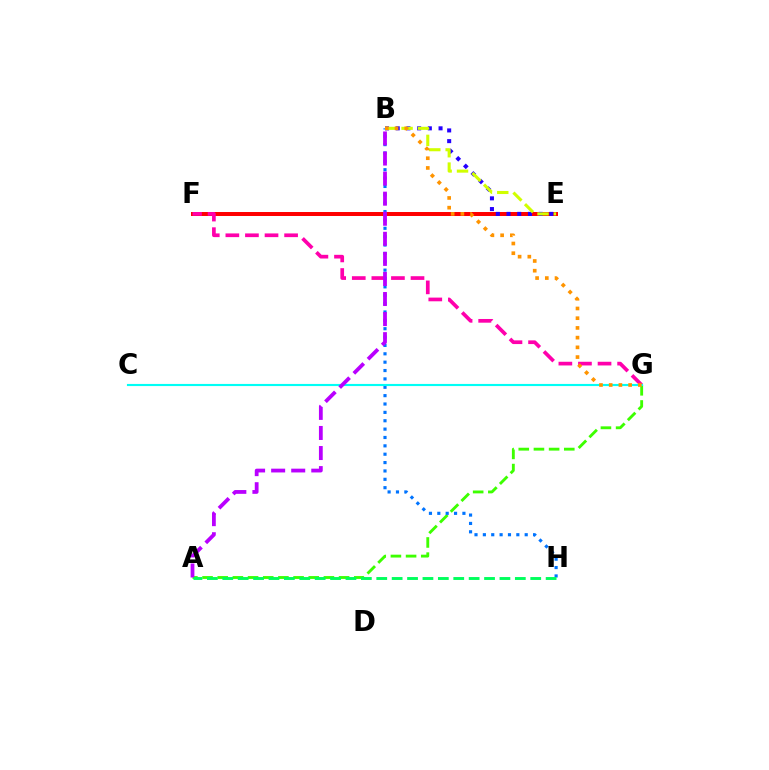{('A', 'G'): [{'color': '#3dff00', 'line_style': 'dashed', 'thickness': 2.06}], ('B', 'H'): [{'color': '#0074ff', 'line_style': 'dotted', 'thickness': 2.27}], ('E', 'F'): [{'color': '#ff0000', 'line_style': 'solid', 'thickness': 2.86}], ('B', 'E'): [{'color': '#2500ff', 'line_style': 'dotted', 'thickness': 2.91}, {'color': '#d1ff00', 'line_style': 'dashed', 'thickness': 2.22}], ('F', 'G'): [{'color': '#ff00ac', 'line_style': 'dashed', 'thickness': 2.66}], ('C', 'G'): [{'color': '#00fff6', 'line_style': 'solid', 'thickness': 1.54}], ('A', 'B'): [{'color': '#b900ff', 'line_style': 'dashed', 'thickness': 2.73}], ('A', 'H'): [{'color': '#00ff5c', 'line_style': 'dashed', 'thickness': 2.09}], ('B', 'G'): [{'color': '#ff9400', 'line_style': 'dotted', 'thickness': 2.64}]}